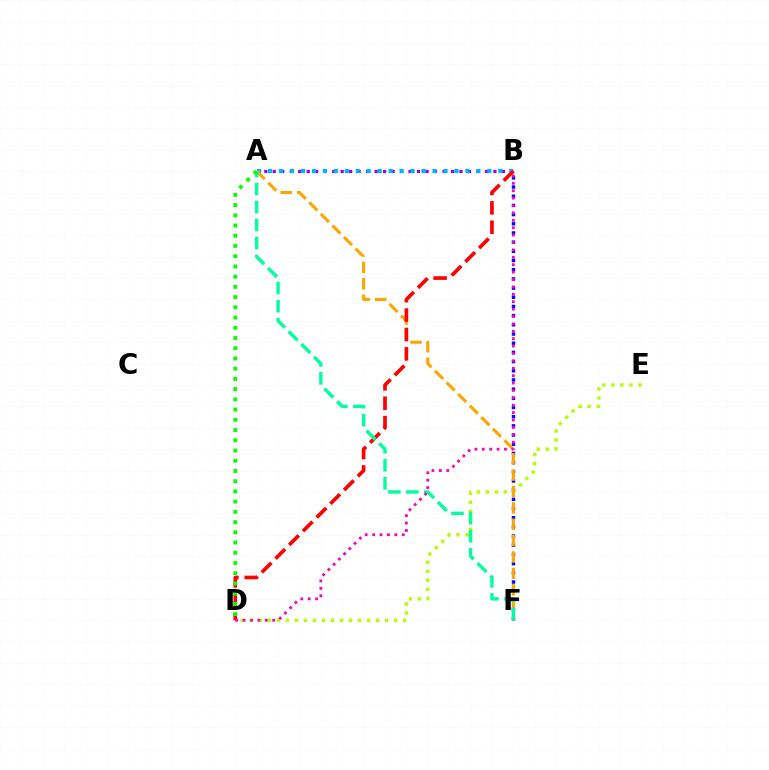{('B', 'F'): [{'color': '#0010ff', 'line_style': 'dotted', 'thickness': 2.5}], ('D', 'E'): [{'color': '#b3ff00', 'line_style': 'dotted', 'thickness': 2.45}], ('A', 'B'): [{'color': '#9b00ff', 'line_style': 'dotted', 'thickness': 2.31}, {'color': '#00b5ff', 'line_style': 'dotted', 'thickness': 2.98}], ('A', 'F'): [{'color': '#ffa500', 'line_style': 'dashed', 'thickness': 2.22}, {'color': '#00ff9d', 'line_style': 'dashed', 'thickness': 2.45}], ('B', 'D'): [{'color': '#ff0000', 'line_style': 'dashed', 'thickness': 2.64}, {'color': '#ff00bd', 'line_style': 'dotted', 'thickness': 2.01}], ('A', 'D'): [{'color': '#08ff00', 'line_style': 'dotted', 'thickness': 2.78}]}